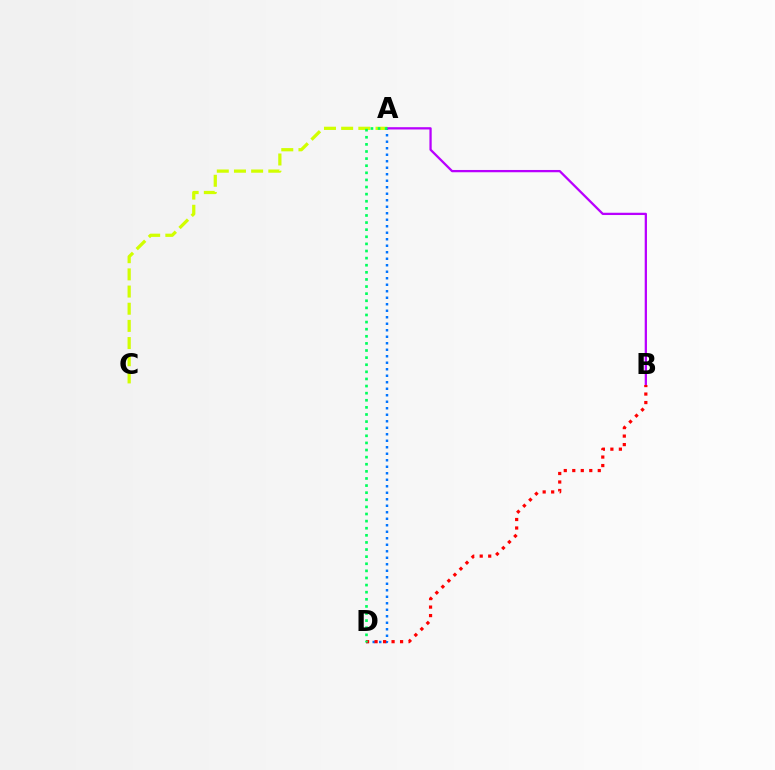{('A', 'C'): [{'color': '#d1ff00', 'line_style': 'dashed', 'thickness': 2.33}], ('A', 'D'): [{'color': '#0074ff', 'line_style': 'dotted', 'thickness': 1.77}, {'color': '#00ff5c', 'line_style': 'dotted', 'thickness': 1.93}], ('A', 'B'): [{'color': '#b900ff', 'line_style': 'solid', 'thickness': 1.64}], ('B', 'D'): [{'color': '#ff0000', 'line_style': 'dotted', 'thickness': 2.31}]}